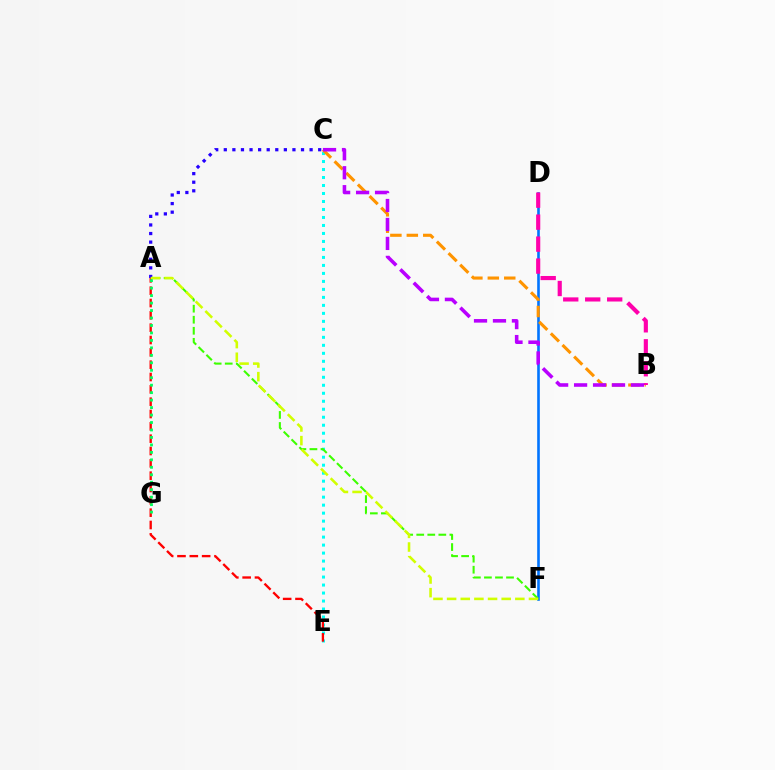{('C', 'E'): [{'color': '#00fff6', 'line_style': 'dotted', 'thickness': 2.17}], ('D', 'F'): [{'color': '#0074ff', 'line_style': 'solid', 'thickness': 1.89}], ('B', 'C'): [{'color': '#ff9400', 'line_style': 'dashed', 'thickness': 2.23}, {'color': '#b900ff', 'line_style': 'dashed', 'thickness': 2.58}], ('B', 'D'): [{'color': '#ff00ac', 'line_style': 'dashed', 'thickness': 2.98}], ('A', 'F'): [{'color': '#3dff00', 'line_style': 'dashed', 'thickness': 1.5}, {'color': '#d1ff00', 'line_style': 'dashed', 'thickness': 1.85}], ('A', 'C'): [{'color': '#2500ff', 'line_style': 'dotted', 'thickness': 2.33}], ('A', 'E'): [{'color': '#ff0000', 'line_style': 'dashed', 'thickness': 1.68}], ('A', 'G'): [{'color': '#00ff5c', 'line_style': 'dotted', 'thickness': 2.03}]}